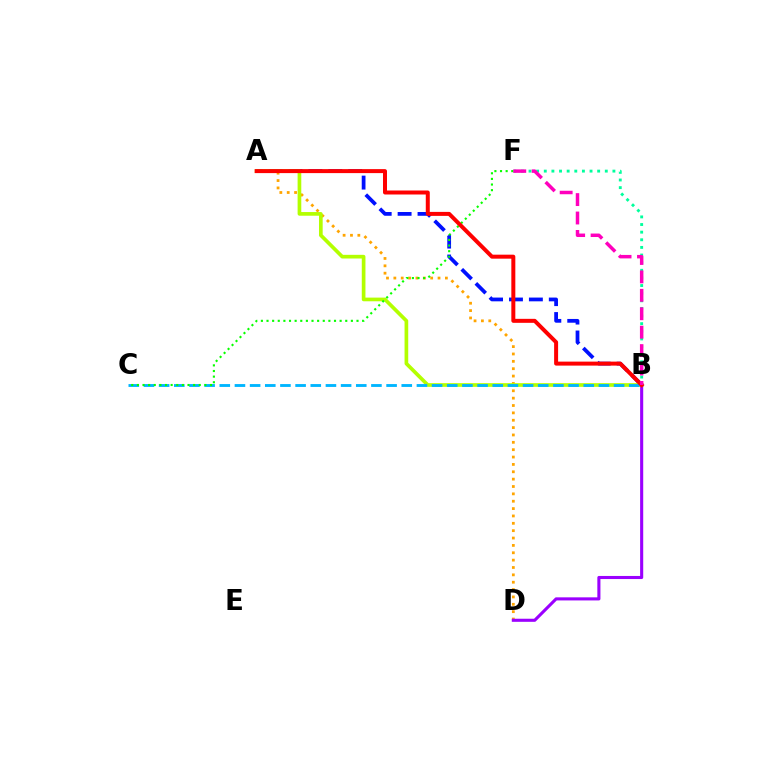{('A', 'B'): [{'color': '#0010ff', 'line_style': 'dashed', 'thickness': 2.71}, {'color': '#b3ff00', 'line_style': 'solid', 'thickness': 2.65}, {'color': '#ff0000', 'line_style': 'solid', 'thickness': 2.87}], ('A', 'D'): [{'color': '#ffa500', 'line_style': 'dotted', 'thickness': 2.0}], ('B', 'F'): [{'color': '#00ff9d', 'line_style': 'dotted', 'thickness': 2.07}, {'color': '#ff00bd', 'line_style': 'dashed', 'thickness': 2.5}], ('B', 'C'): [{'color': '#00b5ff', 'line_style': 'dashed', 'thickness': 2.06}], ('C', 'F'): [{'color': '#08ff00', 'line_style': 'dotted', 'thickness': 1.53}], ('B', 'D'): [{'color': '#9b00ff', 'line_style': 'solid', 'thickness': 2.22}]}